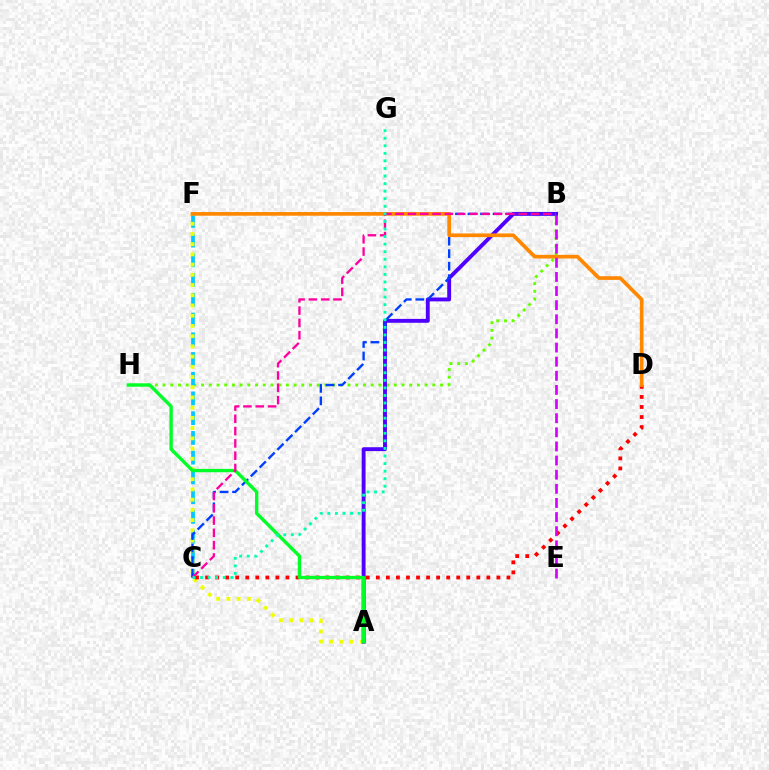{('B', 'H'): [{'color': '#66ff00', 'line_style': 'dotted', 'thickness': 2.09}], ('C', 'F'): [{'color': '#00c7ff', 'line_style': 'dashed', 'thickness': 2.68}], ('A', 'F'): [{'color': '#eeff00', 'line_style': 'dotted', 'thickness': 2.78}], ('C', 'D'): [{'color': '#ff0000', 'line_style': 'dotted', 'thickness': 2.73}], ('A', 'B'): [{'color': '#4f00ff', 'line_style': 'solid', 'thickness': 2.8}], ('B', 'C'): [{'color': '#003fff', 'line_style': 'dashed', 'thickness': 1.7}, {'color': '#ff00a0', 'line_style': 'dashed', 'thickness': 1.67}], ('A', 'H'): [{'color': '#00ff27', 'line_style': 'solid', 'thickness': 2.41}], ('D', 'F'): [{'color': '#ff8800', 'line_style': 'solid', 'thickness': 2.65}], ('B', 'E'): [{'color': '#d600ff', 'line_style': 'dashed', 'thickness': 1.92}], ('C', 'G'): [{'color': '#00ffaf', 'line_style': 'dotted', 'thickness': 2.06}]}